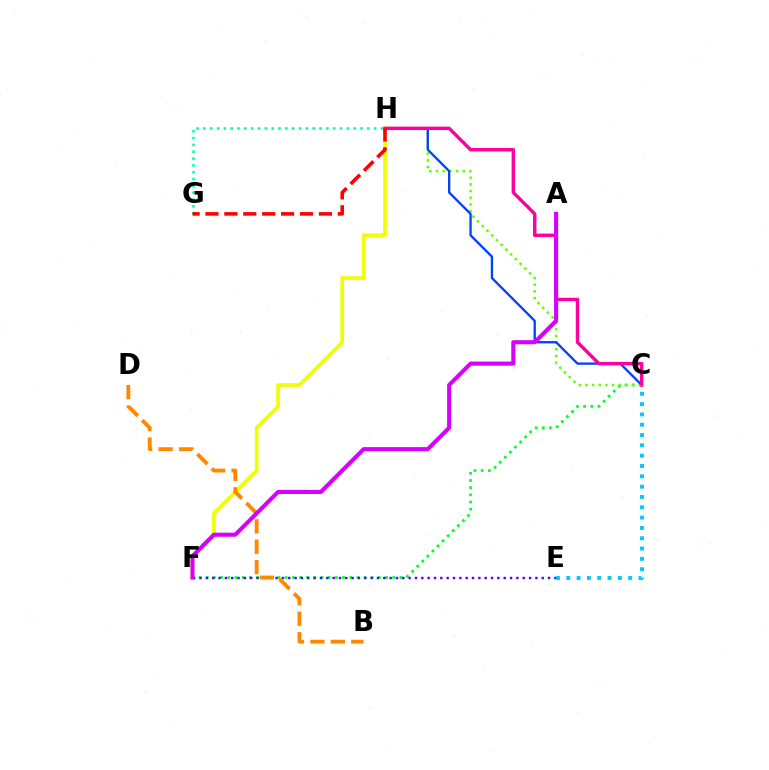{('C', 'F'): [{'color': '#00ff27', 'line_style': 'dotted', 'thickness': 1.95}], ('C', 'H'): [{'color': '#66ff00', 'line_style': 'dotted', 'thickness': 1.81}, {'color': '#003fff', 'line_style': 'solid', 'thickness': 1.66}, {'color': '#ff00a0', 'line_style': 'solid', 'thickness': 2.47}], ('F', 'H'): [{'color': '#eeff00', 'line_style': 'solid', 'thickness': 2.63}], ('E', 'F'): [{'color': '#4f00ff', 'line_style': 'dotted', 'thickness': 1.72}], ('C', 'E'): [{'color': '#00c7ff', 'line_style': 'dotted', 'thickness': 2.8}], ('G', 'H'): [{'color': '#00ffaf', 'line_style': 'dotted', 'thickness': 1.86}, {'color': '#ff0000', 'line_style': 'dashed', 'thickness': 2.57}], ('B', 'D'): [{'color': '#ff8800', 'line_style': 'dashed', 'thickness': 2.78}], ('A', 'F'): [{'color': '#d600ff', 'line_style': 'solid', 'thickness': 2.95}]}